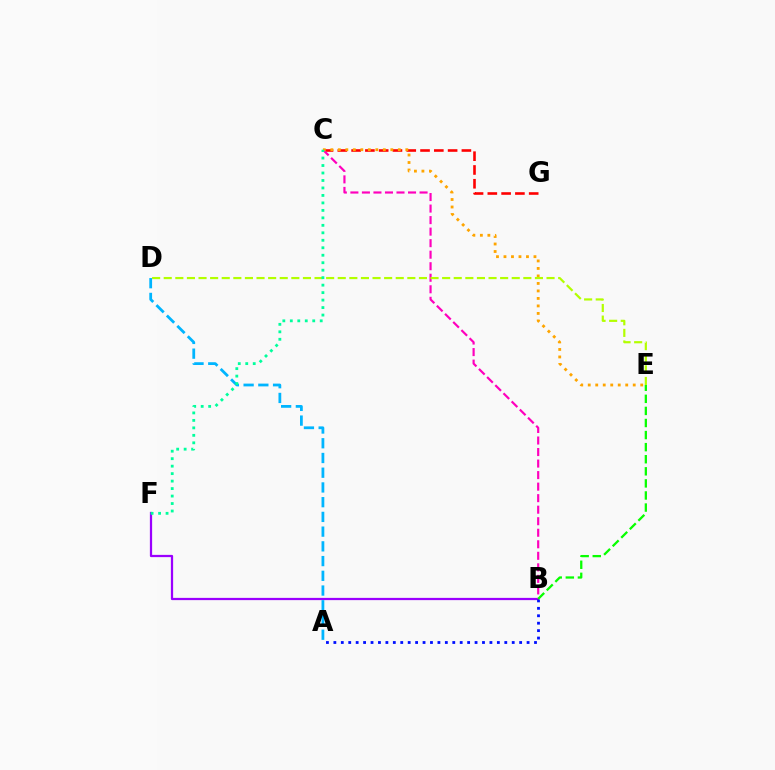{('C', 'G'): [{'color': '#ff0000', 'line_style': 'dashed', 'thickness': 1.87}], ('B', 'F'): [{'color': '#9b00ff', 'line_style': 'solid', 'thickness': 1.61}], ('B', 'C'): [{'color': '#ff00bd', 'line_style': 'dashed', 'thickness': 1.57}], ('A', 'B'): [{'color': '#0010ff', 'line_style': 'dotted', 'thickness': 2.02}], ('C', 'E'): [{'color': '#ffa500', 'line_style': 'dotted', 'thickness': 2.04}], ('B', 'E'): [{'color': '#08ff00', 'line_style': 'dashed', 'thickness': 1.64}], ('D', 'E'): [{'color': '#b3ff00', 'line_style': 'dashed', 'thickness': 1.58}], ('A', 'D'): [{'color': '#00b5ff', 'line_style': 'dashed', 'thickness': 2.0}], ('C', 'F'): [{'color': '#00ff9d', 'line_style': 'dotted', 'thickness': 2.03}]}